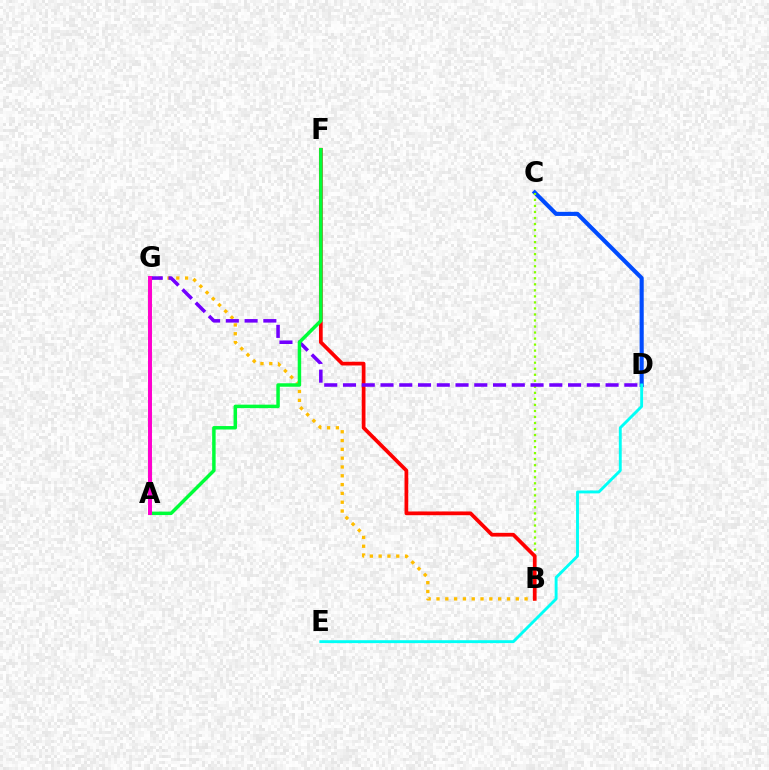{('B', 'G'): [{'color': '#ffbd00', 'line_style': 'dotted', 'thickness': 2.39}], ('C', 'D'): [{'color': '#004bff', 'line_style': 'solid', 'thickness': 2.95}], ('B', 'C'): [{'color': '#84ff00', 'line_style': 'dotted', 'thickness': 1.64}], ('D', 'E'): [{'color': '#00fff6', 'line_style': 'solid', 'thickness': 2.08}], ('B', 'F'): [{'color': '#ff0000', 'line_style': 'solid', 'thickness': 2.69}], ('D', 'G'): [{'color': '#7200ff', 'line_style': 'dashed', 'thickness': 2.55}], ('A', 'F'): [{'color': '#00ff39', 'line_style': 'solid', 'thickness': 2.5}], ('A', 'G'): [{'color': '#ff00cf', 'line_style': 'solid', 'thickness': 2.86}]}